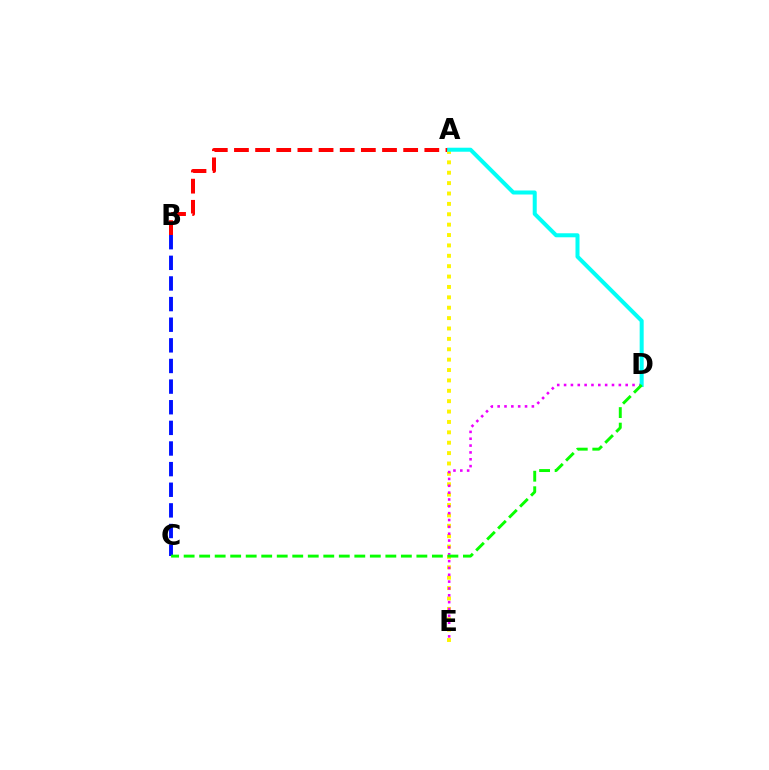{('B', 'C'): [{'color': '#0010ff', 'line_style': 'dashed', 'thickness': 2.8}], ('A', 'B'): [{'color': '#ff0000', 'line_style': 'dashed', 'thickness': 2.87}], ('A', 'E'): [{'color': '#fcf500', 'line_style': 'dotted', 'thickness': 2.82}], ('D', 'E'): [{'color': '#ee00ff', 'line_style': 'dotted', 'thickness': 1.86}], ('A', 'D'): [{'color': '#00fff6', 'line_style': 'solid', 'thickness': 2.89}], ('C', 'D'): [{'color': '#08ff00', 'line_style': 'dashed', 'thickness': 2.11}]}